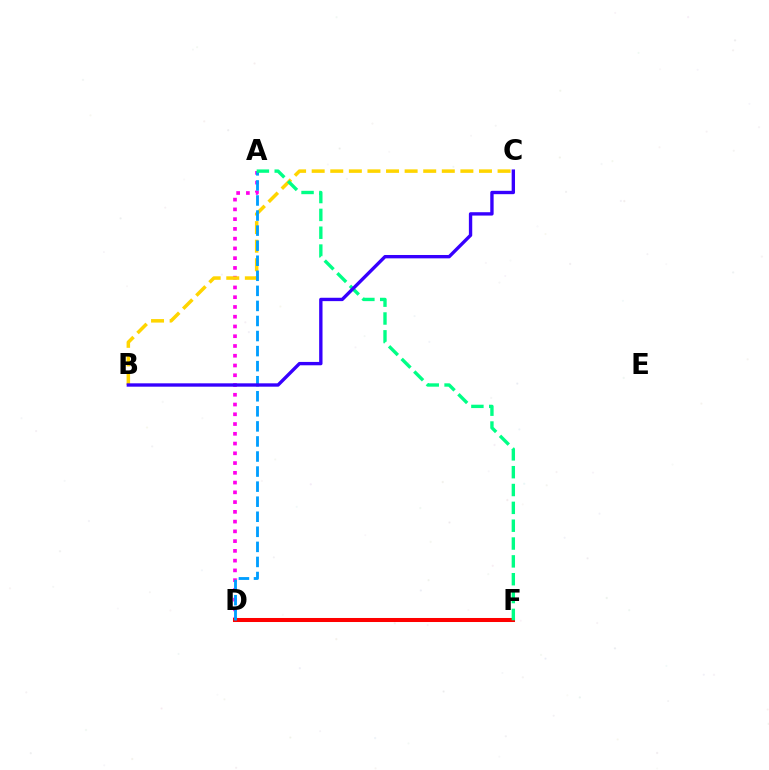{('A', 'D'): [{'color': '#ff00ed', 'line_style': 'dotted', 'thickness': 2.65}, {'color': '#009eff', 'line_style': 'dashed', 'thickness': 2.05}], ('B', 'C'): [{'color': '#ffd500', 'line_style': 'dashed', 'thickness': 2.53}, {'color': '#3700ff', 'line_style': 'solid', 'thickness': 2.42}], ('D', 'F'): [{'color': '#4fff00', 'line_style': 'dotted', 'thickness': 2.69}, {'color': '#ff0000', 'line_style': 'solid', 'thickness': 2.9}], ('A', 'F'): [{'color': '#00ff86', 'line_style': 'dashed', 'thickness': 2.42}]}